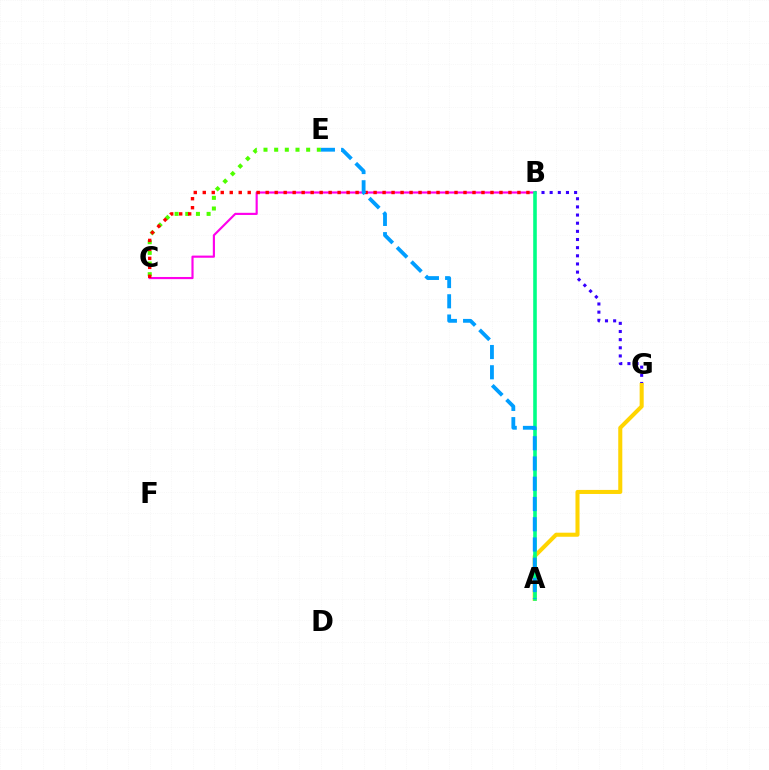{('C', 'E'): [{'color': '#4fff00', 'line_style': 'dotted', 'thickness': 2.9}], ('B', 'G'): [{'color': '#3700ff', 'line_style': 'dotted', 'thickness': 2.21}], ('A', 'G'): [{'color': '#ffd500', 'line_style': 'solid', 'thickness': 2.92}], ('B', 'C'): [{'color': '#ff00ed', 'line_style': 'solid', 'thickness': 1.55}, {'color': '#ff0000', 'line_style': 'dotted', 'thickness': 2.44}], ('A', 'B'): [{'color': '#00ff86', 'line_style': 'solid', 'thickness': 2.58}], ('A', 'E'): [{'color': '#009eff', 'line_style': 'dashed', 'thickness': 2.75}]}